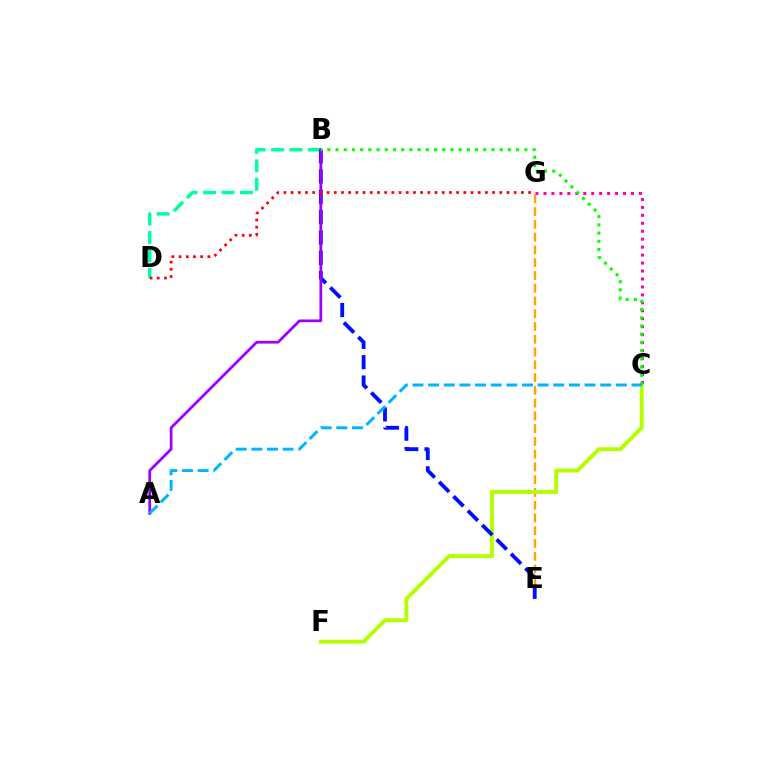{('B', 'D'): [{'color': '#00ff9d', 'line_style': 'dashed', 'thickness': 2.51}], ('E', 'G'): [{'color': '#ffa500', 'line_style': 'dashed', 'thickness': 1.73}], ('C', 'F'): [{'color': '#b3ff00', 'line_style': 'solid', 'thickness': 2.82}], ('B', 'E'): [{'color': '#0010ff', 'line_style': 'dashed', 'thickness': 2.76}], ('C', 'G'): [{'color': '#ff00bd', 'line_style': 'dotted', 'thickness': 2.16}], ('A', 'B'): [{'color': '#9b00ff', 'line_style': 'solid', 'thickness': 1.98}], ('B', 'C'): [{'color': '#08ff00', 'line_style': 'dotted', 'thickness': 2.23}], ('A', 'C'): [{'color': '#00b5ff', 'line_style': 'dashed', 'thickness': 2.12}], ('D', 'G'): [{'color': '#ff0000', 'line_style': 'dotted', 'thickness': 1.96}]}